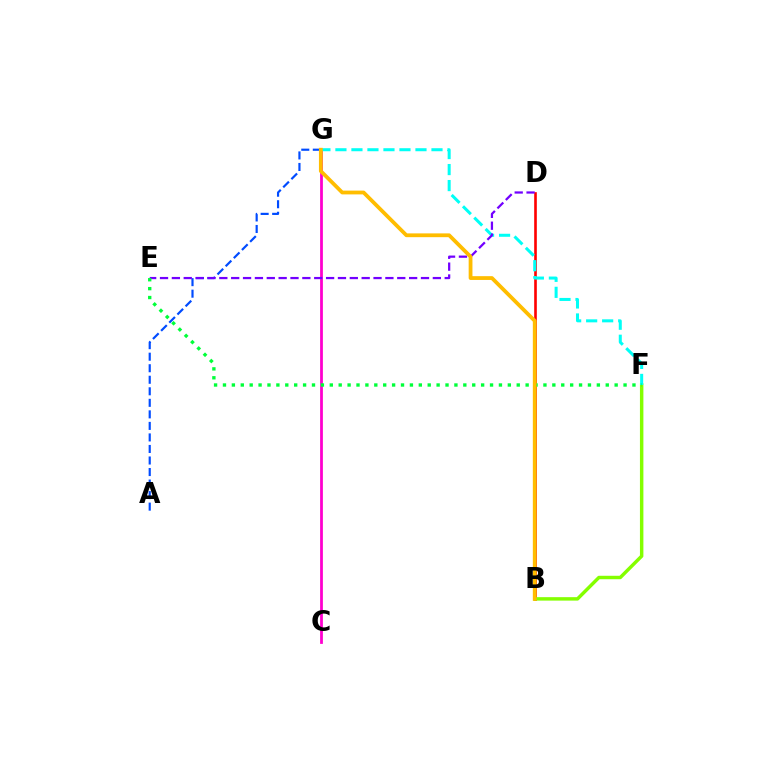{('C', 'G'): [{'color': '#ff00cf', 'line_style': 'solid', 'thickness': 2.0}], ('B', 'D'): [{'color': '#ff0000', 'line_style': 'solid', 'thickness': 1.9}], ('B', 'F'): [{'color': '#84ff00', 'line_style': 'solid', 'thickness': 2.48}], ('A', 'G'): [{'color': '#004bff', 'line_style': 'dashed', 'thickness': 1.57}], ('F', 'G'): [{'color': '#00fff6', 'line_style': 'dashed', 'thickness': 2.17}], ('D', 'E'): [{'color': '#7200ff', 'line_style': 'dashed', 'thickness': 1.61}], ('E', 'F'): [{'color': '#00ff39', 'line_style': 'dotted', 'thickness': 2.42}], ('B', 'G'): [{'color': '#ffbd00', 'line_style': 'solid', 'thickness': 2.73}]}